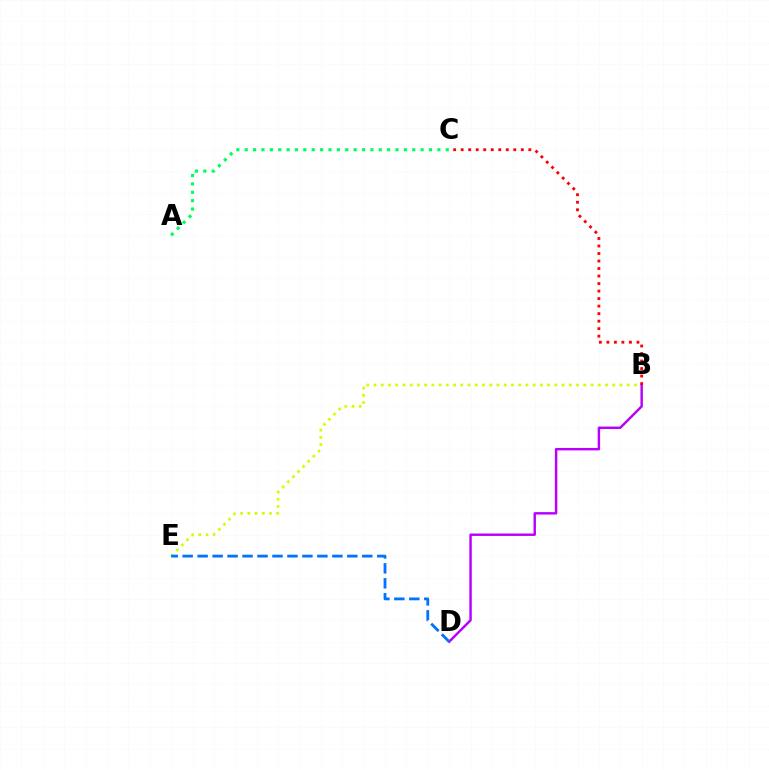{('B', 'E'): [{'color': '#d1ff00', 'line_style': 'dotted', 'thickness': 1.97}], ('B', 'D'): [{'color': '#b900ff', 'line_style': 'solid', 'thickness': 1.76}], ('D', 'E'): [{'color': '#0074ff', 'line_style': 'dashed', 'thickness': 2.03}], ('B', 'C'): [{'color': '#ff0000', 'line_style': 'dotted', 'thickness': 2.04}], ('A', 'C'): [{'color': '#00ff5c', 'line_style': 'dotted', 'thickness': 2.28}]}